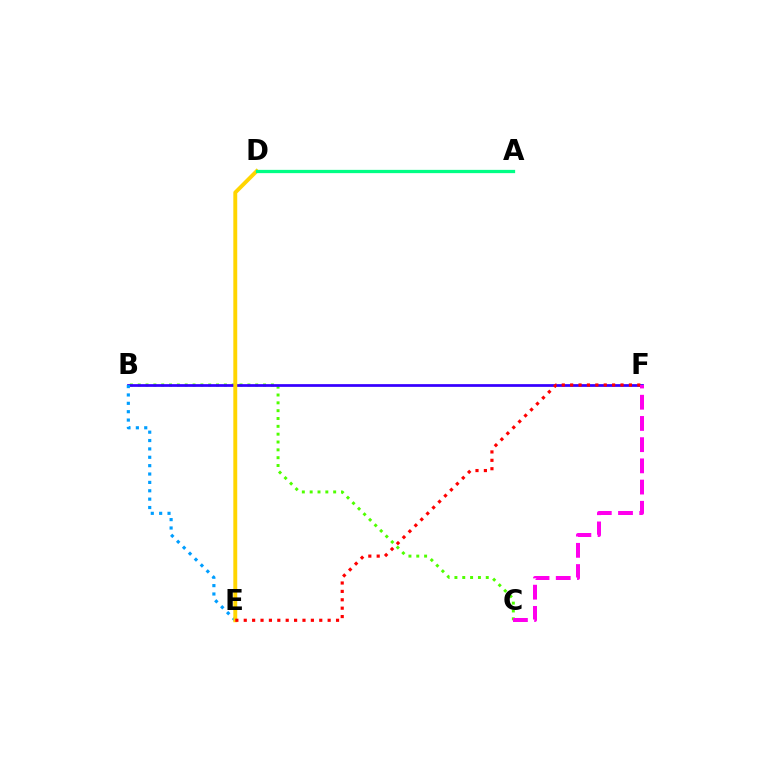{('B', 'C'): [{'color': '#4fff00', 'line_style': 'dotted', 'thickness': 2.13}], ('B', 'F'): [{'color': '#3700ff', 'line_style': 'solid', 'thickness': 1.98}], ('B', 'E'): [{'color': '#009eff', 'line_style': 'dotted', 'thickness': 2.27}], ('D', 'E'): [{'color': '#ffd500', 'line_style': 'solid', 'thickness': 2.81}], ('A', 'D'): [{'color': '#00ff86', 'line_style': 'solid', 'thickness': 2.36}], ('E', 'F'): [{'color': '#ff0000', 'line_style': 'dotted', 'thickness': 2.28}], ('C', 'F'): [{'color': '#ff00ed', 'line_style': 'dashed', 'thickness': 2.88}]}